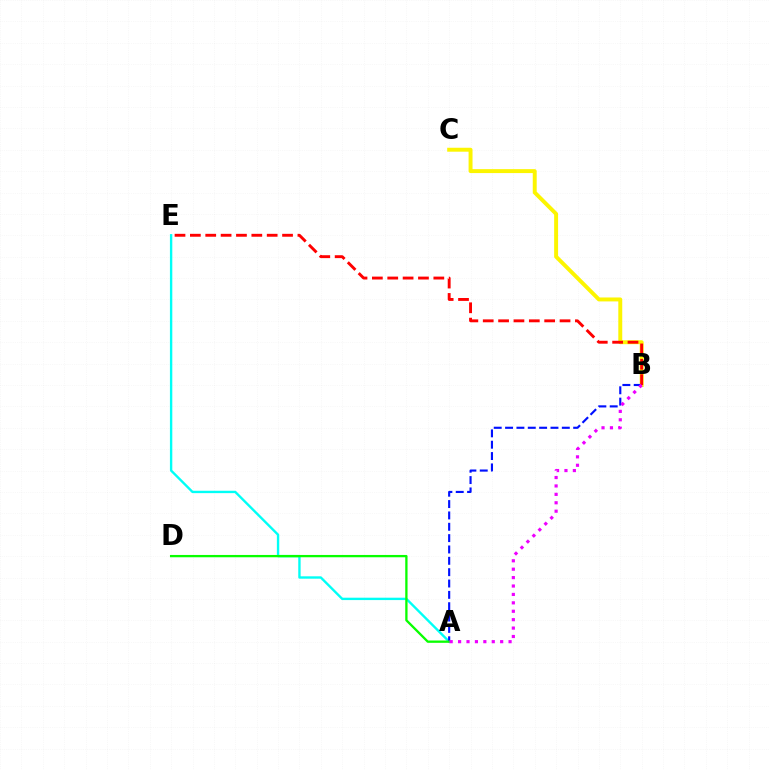{('A', 'E'): [{'color': '#00fff6', 'line_style': 'solid', 'thickness': 1.71}], ('B', 'C'): [{'color': '#fcf500', 'line_style': 'solid', 'thickness': 2.83}], ('A', 'B'): [{'color': '#0010ff', 'line_style': 'dashed', 'thickness': 1.54}, {'color': '#ee00ff', 'line_style': 'dotted', 'thickness': 2.29}], ('A', 'D'): [{'color': '#08ff00', 'line_style': 'solid', 'thickness': 1.66}], ('B', 'E'): [{'color': '#ff0000', 'line_style': 'dashed', 'thickness': 2.09}]}